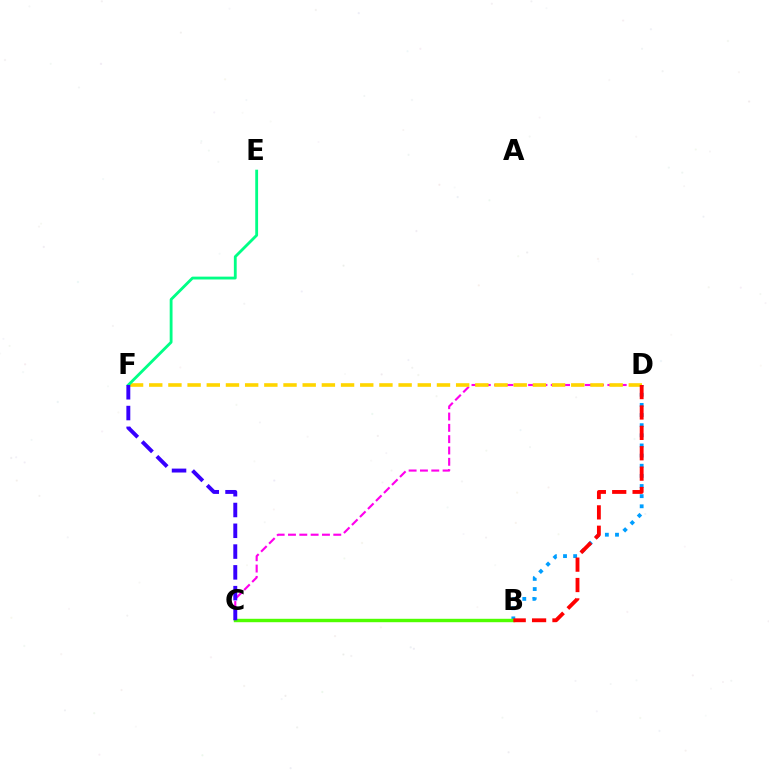{('C', 'D'): [{'color': '#ff00ed', 'line_style': 'dashed', 'thickness': 1.54}], ('B', 'D'): [{'color': '#009eff', 'line_style': 'dotted', 'thickness': 2.76}, {'color': '#ff0000', 'line_style': 'dashed', 'thickness': 2.77}], ('D', 'F'): [{'color': '#ffd500', 'line_style': 'dashed', 'thickness': 2.61}], ('B', 'C'): [{'color': '#4fff00', 'line_style': 'solid', 'thickness': 2.46}], ('E', 'F'): [{'color': '#00ff86', 'line_style': 'solid', 'thickness': 2.04}], ('C', 'F'): [{'color': '#3700ff', 'line_style': 'dashed', 'thickness': 2.82}]}